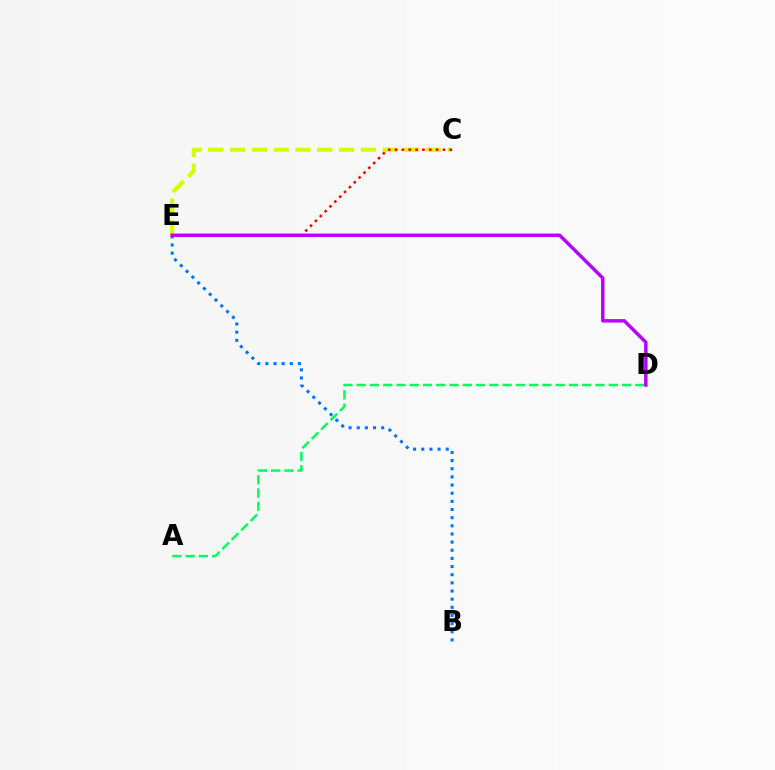{('C', 'E'): [{'color': '#d1ff00', 'line_style': 'dashed', 'thickness': 2.96}, {'color': '#ff0000', 'line_style': 'dotted', 'thickness': 1.86}], ('B', 'E'): [{'color': '#0074ff', 'line_style': 'dotted', 'thickness': 2.21}], ('A', 'D'): [{'color': '#00ff5c', 'line_style': 'dashed', 'thickness': 1.8}], ('D', 'E'): [{'color': '#b900ff', 'line_style': 'solid', 'thickness': 2.49}]}